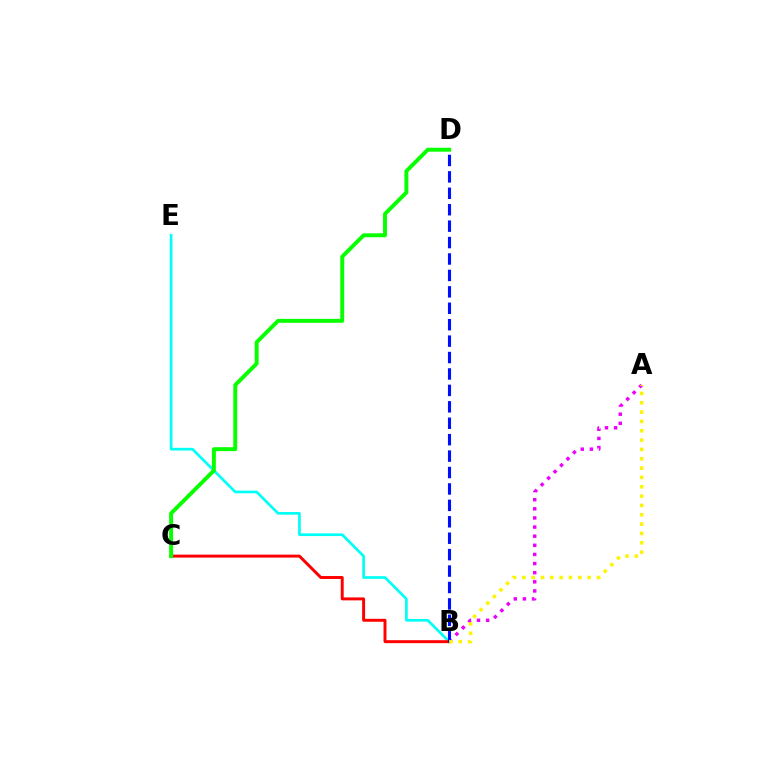{('B', 'E'): [{'color': '#00fff6', 'line_style': 'solid', 'thickness': 1.94}], ('A', 'B'): [{'color': '#ee00ff', 'line_style': 'dotted', 'thickness': 2.48}, {'color': '#fcf500', 'line_style': 'dotted', 'thickness': 2.54}], ('B', 'C'): [{'color': '#ff0000', 'line_style': 'solid', 'thickness': 2.13}], ('B', 'D'): [{'color': '#0010ff', 'line_style': 'dashed', 'thickness': 2.23}], ('C', 'D'): [{'color': '#08ff00', 'line_style': 'solid', 'thickness': 2.83}]}